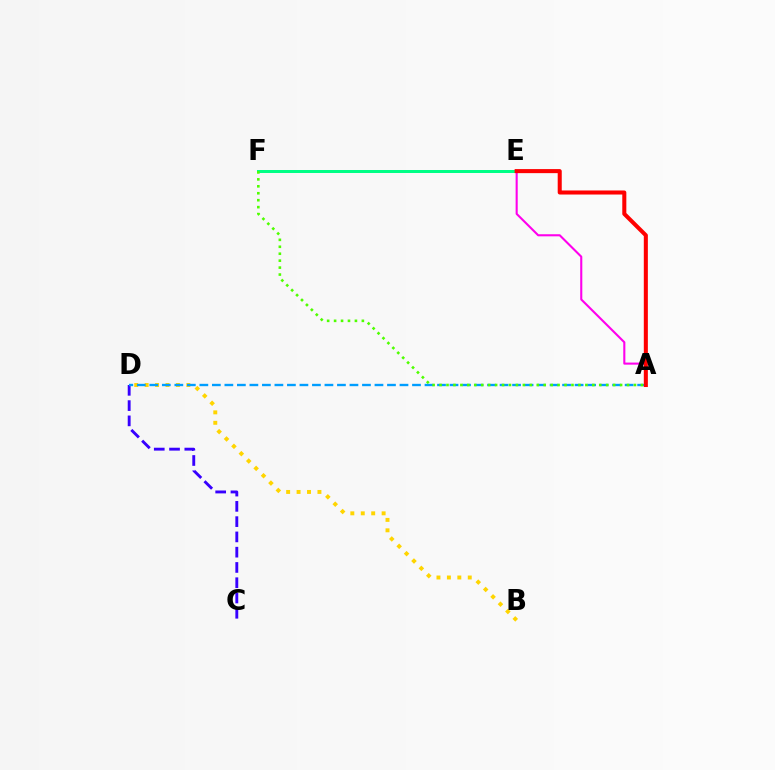{('A', 'E'): [{'color': '#ff00ed', 'line_style': 'solid', 'thickness': 1.51}, {'color': '#ff0000', 'line_style': 'solid', 'thickness': 2.92}], ('B', 'D'): [{'color': '#ffd500', 'line_style': 'dotted', 'thickness': 2.83}], ('C', 'D'): [{'color': '#3700ff', 'line_style': 'dashed', 'thickness': 2.07}], ('E', 'F'): [{'color': '#00ff86', 'line_style': 'solid', 'thickness': 2.15}], ('A', 'D'): [{'color': '#009eff', 'line_style': 'dashed', 'thickness': 1.7}], ('A', 'F'): [{'color': '#4fff00', 'line_style': 'dotted', 'thickness': 1.89}]}